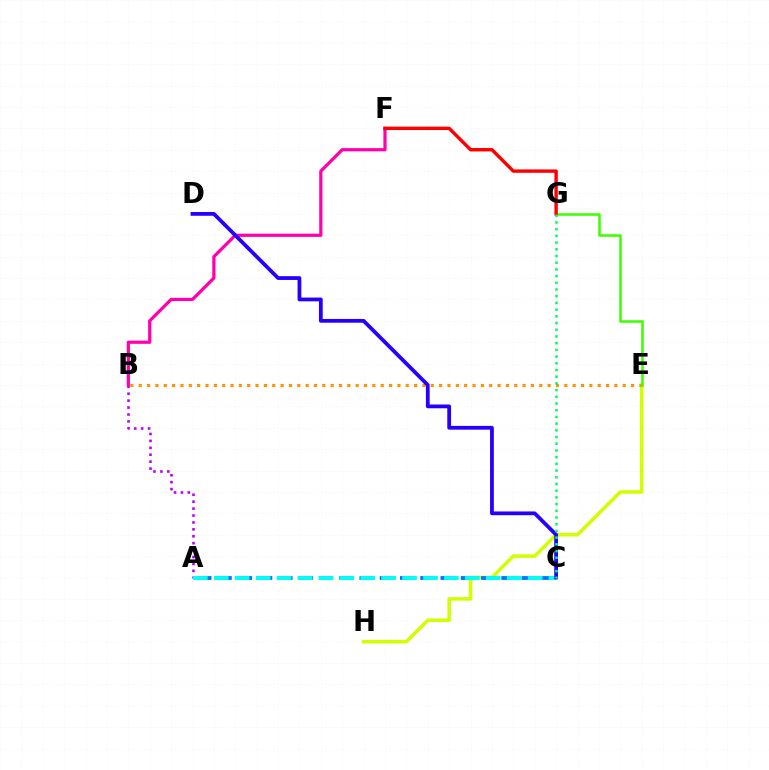{('E', 'H'): [{'color': '#d1ff00', 'line_style': 'solid', 'thickness': 2.54}], ('A', 'C'): [{'color': '#0074ff', 'line_style': 'dashed', 'thickness': 2.75}, {'color': '#00fff6', 'line_style': 'dashed', 'thickness': 2.84}], ('A', 'B'): [{'color': '#b900ff', 'line_style': 'dotted', 'thickness': 1.88}], ('B', 'E'): [{'color': '#ff9400', 'line_style': 'dotted', 'thickness': 2.27}], ('B', 'F'): [{'color': '#ff00ac', 'line_style': 'solid', 'thickness': 2.31}], ('C', 'D'): [{'color': '#2500ff', 'line_style': 'solid', 'thickness': 2.71}], ('E', 'G'): [{'color': '#3dff00', 'line_style': 'solid', 'thickness': 1.84}], ('F', 'G'): [{'color': '#ff0000', 'line_style': 'solid', 'thickness': 2.45}], ('C', 'G'): [{'color': '#00ff5c', 'line_style': 'dotted', 'thickness': 1.82}]}